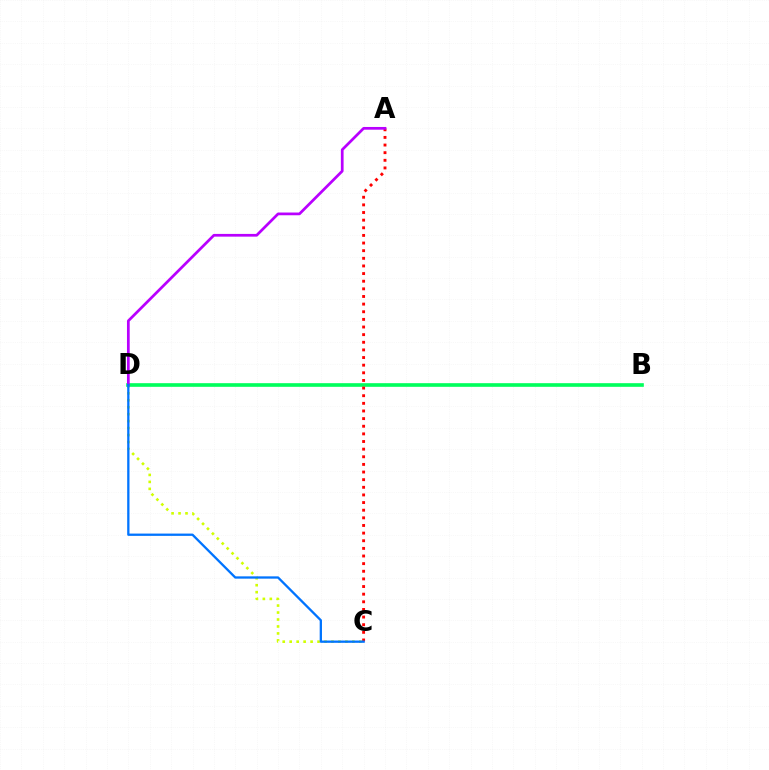{('C', 'D'): [{'color': '#d1ff00', 'line_style': 'dotted', 'thickness': 1.89}, {'color': '#0074ff', 'line_style': 'solid', 'thickness': 1.65}], ('B', 'D'): [{'color': '#00ff5c', 'line_style': 'solid', 'thickness': 2.62}], ('A', 'C'): [{'color': '#ff0000', 'line_style': 'dotted', 'thickness': 2.07}], ('A', 'D'): [{'color': '#b900ff', 'line_style': 'solid', 'thickness': 1.96}]}